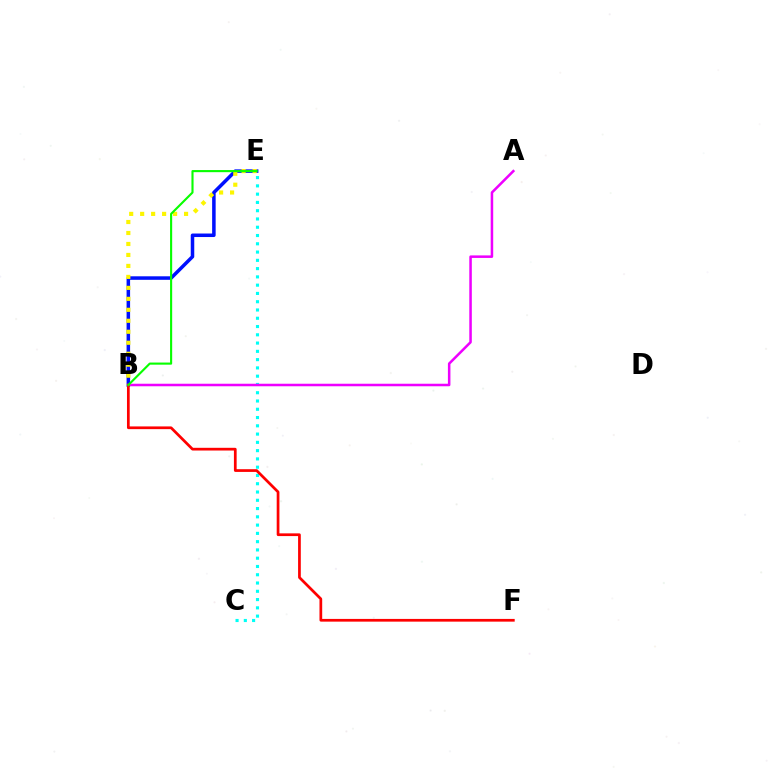{('B', 'E'): [{'color': '#0010ff', 'line_style': 'solid', 'thickness': 2.53}, {'color': '#fcf500', 'line_style': 'dotted', 'thickness': 2.98}, {'color': '#08ff00', 'line_style': 'solid', 'thickness': 1.53}], ('C', 'E'): [{'color': '#00fff6', 'line_style': 'dotted', 'thickness': 2.25}], ('A', 'B'): [{'color': '#ee00ff', 'line_style': 'solid', 'thickness': 1.82}], ('B', 'F'): [{'color': '#ff0000', 'line_style': 'solid', 'thickness': 1.96}]}